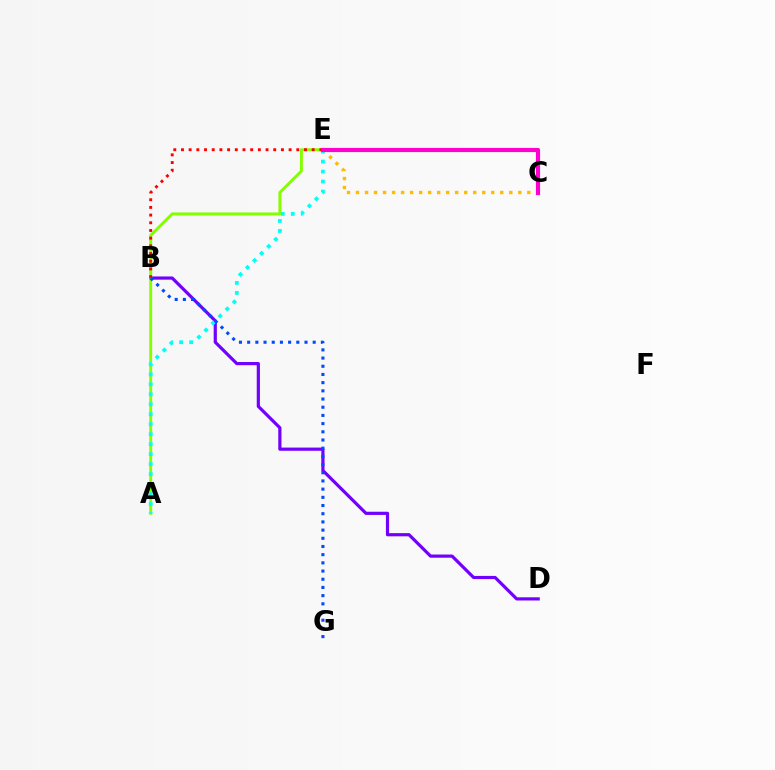{('B', 'D'): [{'color': '#7200ff', 'line_style': 'solid', 'thickness': 2.29}], ('A', 'E'): [{'color': '#84ff00', 'line_style': 'solid', 'thickness': 2.11}, {'color': '#00fff6', 'line_style': 'dotted', 'thickness': 2.71}], ('C', 'E'): [{'color': '#00ff39', 'line_style': 'dashed', 'thickness': 2.73}, {'color': '#ffbd00', 'line_style': 'dotted', 'thickness': 2.45}, {'color': '#ff00cf', 'line_style': 'solid', 'thickness': 2.98}], ('B', 'E'): [{'color': '#ff0000', 'line_style': 'dotted', 'thickness': 2.09}], ('B', 'G'): [{'color': '#004bff', 'line_style': 'dotted', 'thickness': 2.23}]}